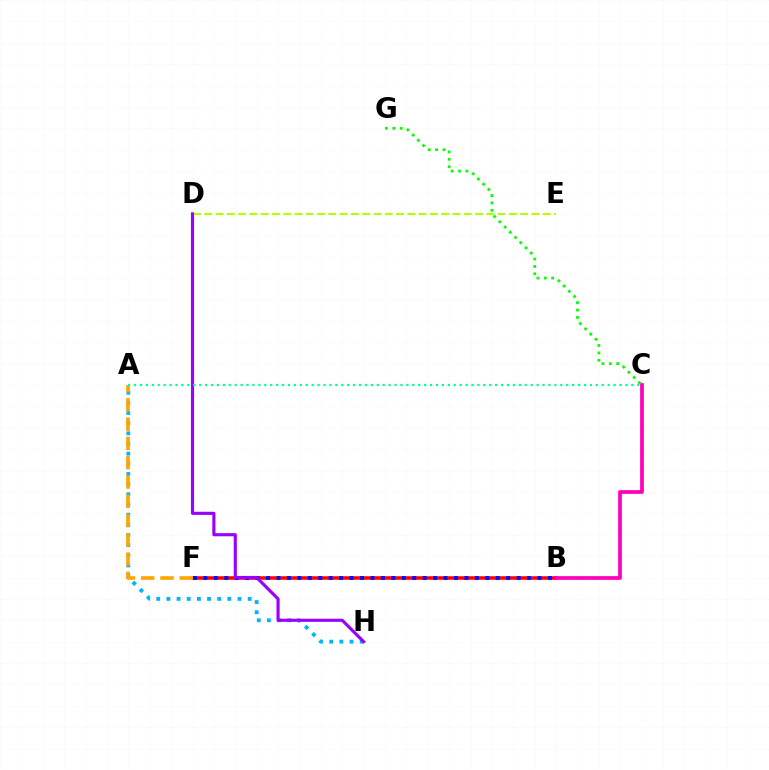{('B', 'F'): [{'color': '#ff0000', 'line_style': 'solid', 'thickness': 2.55}, {'color': '#0010ff', 'line_style': 'dotted', 'thickness': 2.84}], ('B', 'C'): [{'color': '#ff00bd', 'line_style': 'solid', 'thickness': 2.68}], ('D', 'E'): [{'color': '#b3ff00', 'line_style': 'dashed', 'thickness': 1.53}], ('A', 'H'): [{'color': '#00b5ff', 'line_style': 'dotted', 'thickness': 2.76}], ('C', 'G'): [{'color': '#08ff00', 'line_style': 'dotted', 'thickness': 2.01}], ('A', 'F'): [{'color': '#ffa500', 'line_style': 'dashed', 'thickness': 2.62}], ('D', 'H'): [{'color': '#9b00ff', 'line_style': 'solid', 'thickness': 2.26}], ('A', 'C'): [{'color': '#00ff9d', 'line_style': 'dotted', 'thickness': 1.61}]}